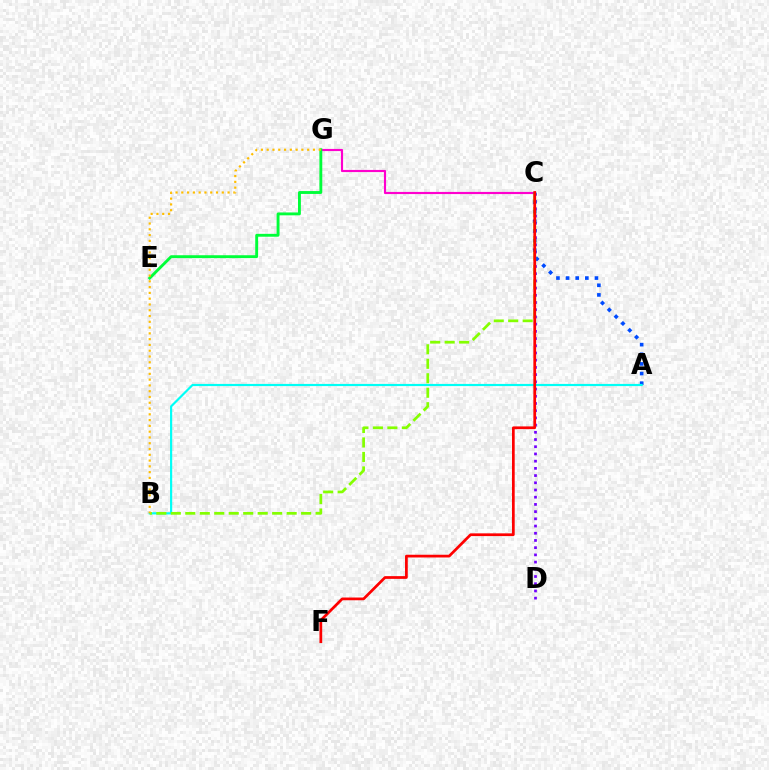{('C', 'G'): [{'color': '#ff00cf', 'line_style': 'solid', 'thickness': 1.55}], ('E', 'G'): [{'color': '#00ff39', 'line_style': 'solid', 'thickness': 2.07}], ('C', 'D'): [{'color': '#7200ff', 'line_style': 'dotted', 'thickness': 1.96}], ('A', 'C'): [{'color': '#004bff', 'line_style': 'dotted', 'thickness': 2.62}], ('A', 'B'): [{'color': '#00fff6', 'line_style': 'solid', 'thickness': 1.57}], ('B', 'C'): [{'color': '#84ff00', 'line_style': 'dashed', 'thickness': 1.97}], ('B', 'G'): [{'color': '#ffbd00', 'line_style': 'dotted', 'thickness': 1.57}], ('C', 'F'): [{'color': '#ff0000', 'line_style': 'solid', 'thickness': 1.97}]}